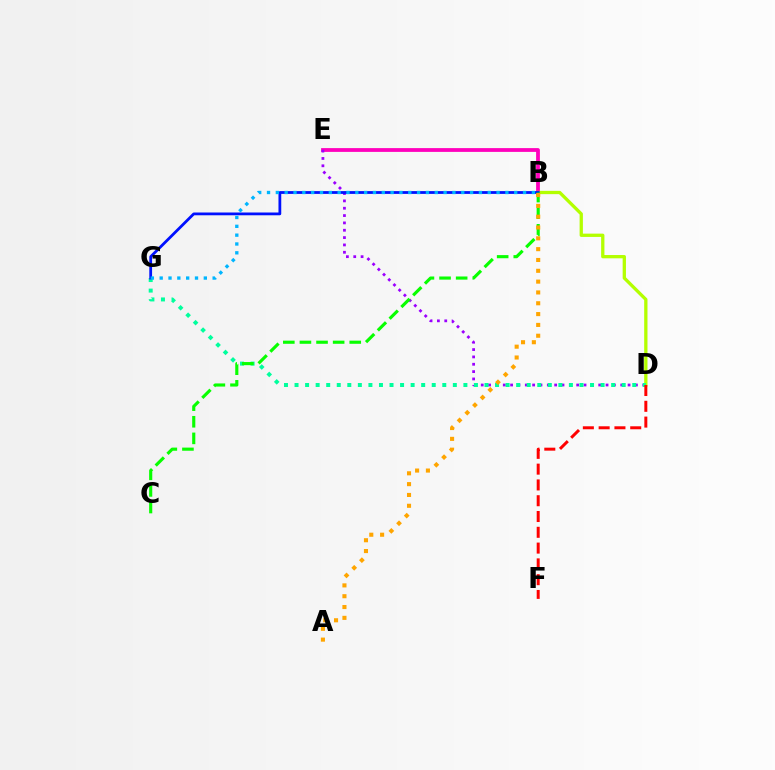{('B', 'E'): [{'color': '#ff00bd', 'line_style': 'solid', 'thickness': 2.72}], ('B', 'D'): [{'color': '#b3ff00', 'line_style': 'solid', 'thickness': 2.37}], ('D', 'E'): [{'color': '#9b00ff', 'line_style': 'dotted', 'thickness': 1.99}], ('D', 'G'): [{'color': '#00ff9d', 'line_style': 'dotted', 'thickness': 2.87}], ('B', 'G'): [{'color': '#0010ff', 'line_style': 'solid', 'thickness': 2.0}, {'color': '#00b5ff', 'line_style': 'dotted', 'thickness': 2.4}], ('B', 'C'): [{'color': '#08ff00', 'line_style': 'dashed', 'thickness': 2.26}], ('D', 'F'): [{'color': '#ff0000', 'line_style': 'dashed', 'thickness': 2.15}], ('A', 'B'): [{'color': '#ffa500', 'line_style': 'dotted', 'thickness': 2.94}]}